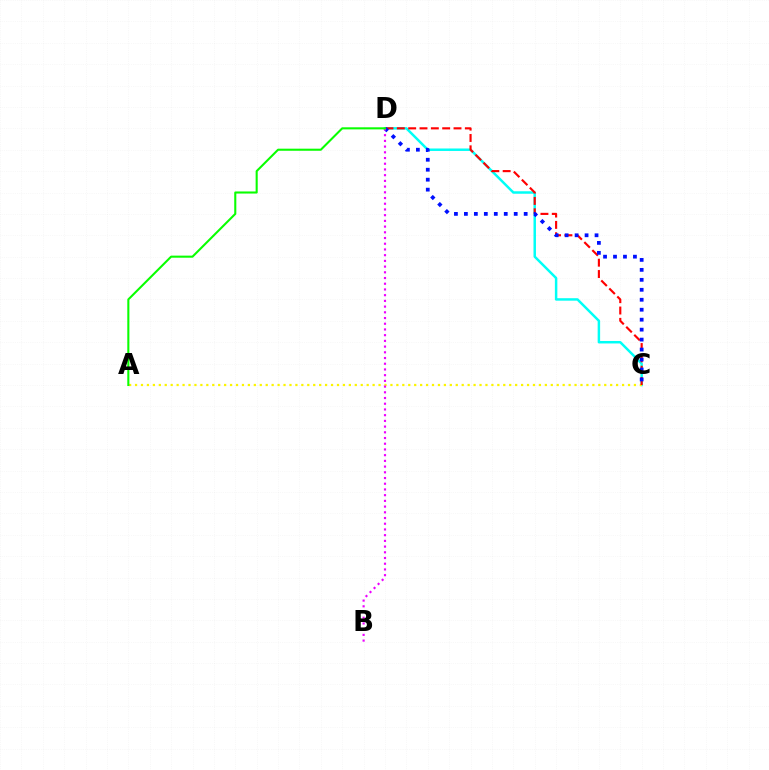{('C', 'D'): [{'color': '#00fff6', 'line_style': 'solid', 'thickness': 1.78}, {'color': '#ff0000', 'line_style': 'dashed', 'thickness': 1.54}, {'color': '#0010ff', 'line_style': 'dotted', 'thickness': 2.71}], ('A', 'C'): [{'color': '#fcf500', 'line_style': 'dotted', 'thickness': 1.61}], ('B', 'D'): [{'color': '#ee00ff', 'line_style': 'dotted', 'thickness': 1.55}], ('A', 'D'): [{'color': '#08ff00', 'line_style': 'solid', 'thickness': 1.5}]}